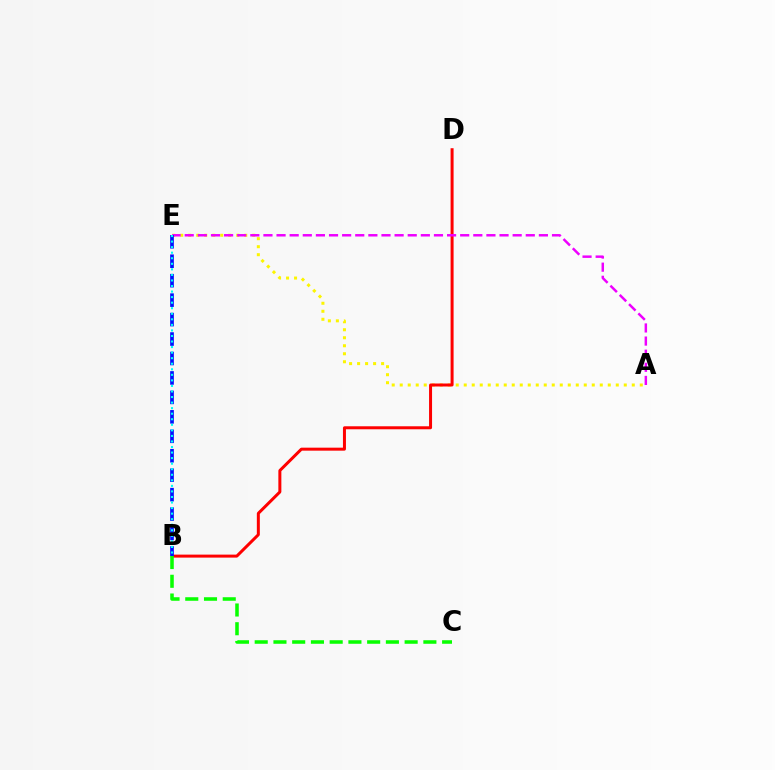{('A', 'E'): [{'color': '#fcf500', 'line_style': 'dotted', 'thickness': 2.17}, {'color': '#ee00ff', 'line_style': 'dashed', 'thickness': 1.78}], ('B', 'D'): [{'color': '#ff0000', 'line_style': 'solid', 'thickness': 2.16}], ('B', 'C'): [{'color': '#08ff00', 'line_style': 'dashed', 'thickness': 2.55}], ('B', 'E'): [{'color': '#0010ff', 'line_style': 'dashed', 'thickness': 2.64}, {'color': '#00fff6', 'line_style': 'dotted', 'thickness': 1.51}]}